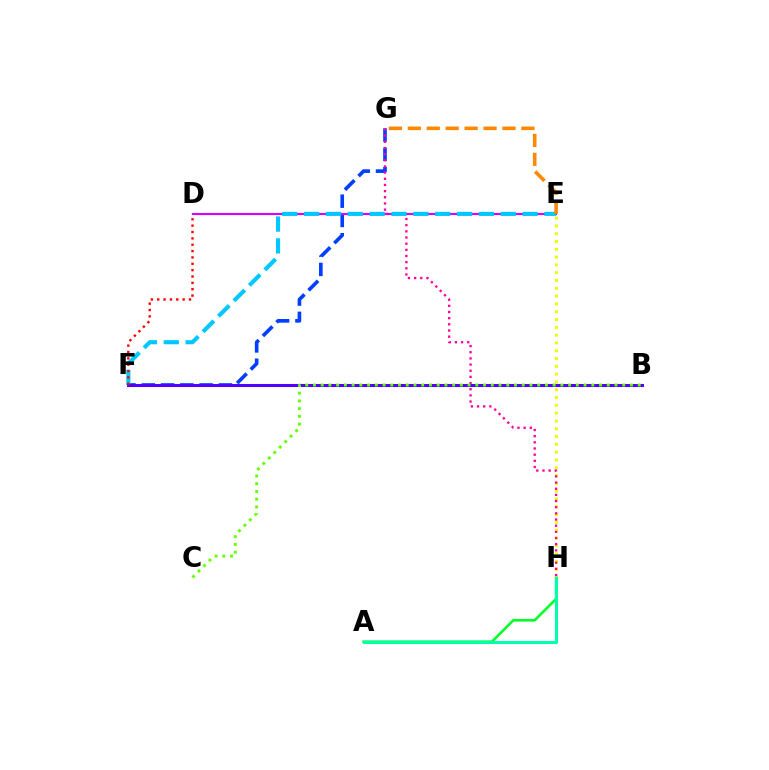{('F', 'G'): [{'color': '#003fff', 'line_style': 'dashed', 'thickness': 2.62}], ('A', 'H'): [{'color': '#00ff27', 'line_style': 'solid', 'thickness': 1.87}, {'color': '#00ffaf', 'line_style': 'solid', 'thickness': 2.19}], ('D', 'E'): [{'color': '#d600ff', 'line_style': 'solid', 'thickness': 1.53}], ('E', 'H'): [{'color': '#eeff00', 'line_style': 'dotted', 'thickness': 2.12}], ('G', 'H'): [{'color': '#ff00a0', 'line_style': 'dotted', 'thickness': 1.67}], ('E', 'F'): [{'color': '#00c7ff', 'line_style': 'dashed', 'thickness': 2.97}], ('B', 'F'): [{'color': '#4f00ff', 'line_style': 'solid', 'thickness': 2.2}], ('B', 'C'): [{'color': '#66ff00', 'line_style': 'dotted', 'thickness': 2.1}], ('E', 'G'): [{'color': '#ff8800', 'line_style': 'dashed', 'thickness': 2.57}], ('D', 'F'): [{'color': '#ff0000', 'line_style': 'dotted', 'thickness': 1.73}]}